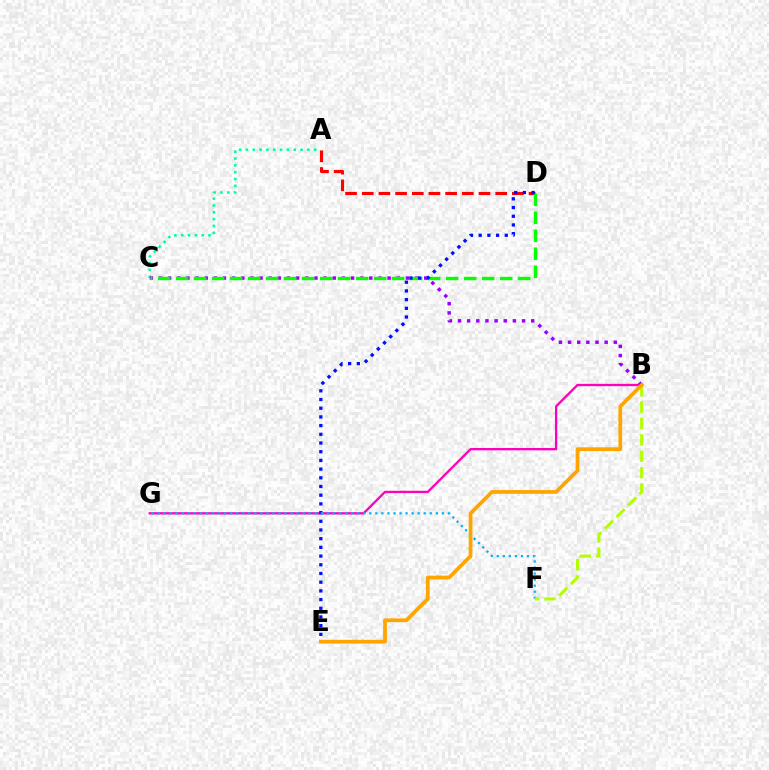{('B', 'G'): [{'color': '#ff00bd', 'line_style': 'solid', 'thickness': 1.67}], ('A', 'C'): [{'color': '#00ff9d', 'line_style': 'dotted', 'thickness': 1.86}], ('A', 'D'): [{'color': '#ff0000', 'line_style': 'dashed', 'thickness': 2.27}], ('B', 'C'): [{'color': '#9b00ff', 'line_style': 'dotted', 'thickness': 2.49}], ('C', 'D'): [{'color': '#08ff00', 'line_style': 'dashed', 'thickness': 2.45}], ('D', 'E'): [{'color': '#0010ff', 'line_style': 'dotted', 'thickness': 2.36}], ('F', 'G'): [{'color': '#00b5ff', 'line_style': 'dotted', 'thickness': 1.64}], ('B', 'F'): [{'color': '#b3ff00', 'line_style': 'dashed', 'thickness': 2.23}], ('B', 'E'): [{'color': '#ffa500', 'line_style': 'solid', 'thickness': 2.69}]}